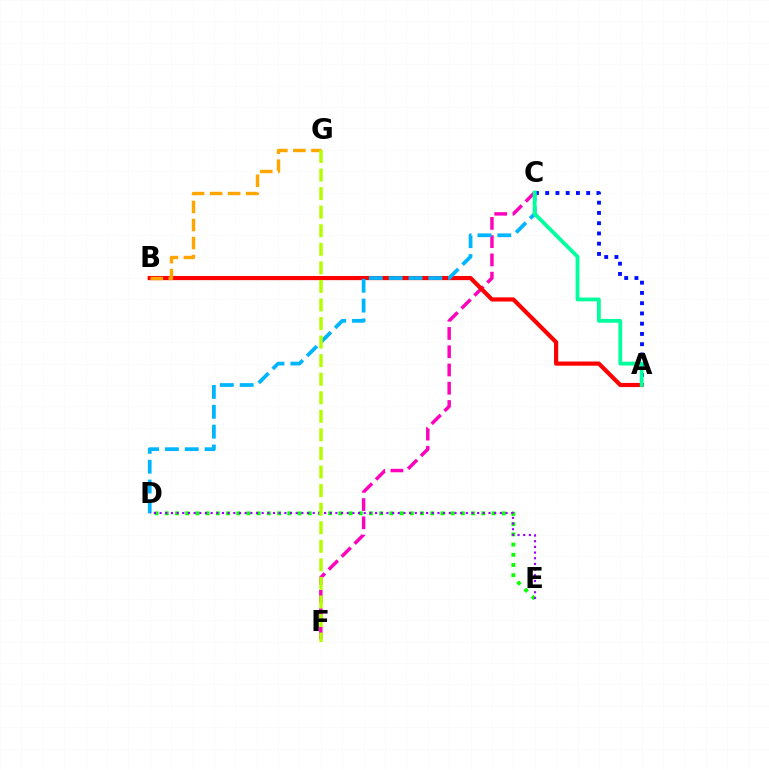{('C', 'F'): [{'color': '#ff00bd', 'line_style': 'dashed', 'thickness': 2.48}], ('A', 'C'): [{'color': '#0010ff', 'line_style': 'dotted', 'thickness': 2.78}, {'color': '#00ff9d', 'line_style': 'solid', 'thickness': 2.73}], ('A', 'B'): [{'color': '#ff0000', 'line_style': 'solid', 'thickness': 3.0}], ('D', 'E'): [{'color': '#08ff00', 'line_style': 'dotted', 'thickness': 2.77}, {'color': '#9b00ff', 'line_style': 'dotted', 'thickness': 1.54}], ('C', 'D'): [{'color': '#00b5ff', 'line_style': 'dashed', 'thickness': 2.7}], ('B', 'G'): [{'color': '#ffa500', 'line_style': 'dashed', 'thickness': 2.45}], ('F', 'G'): [{'color': '#b3ff00', 'line_style': 'dashed', 'thickness': 2.52}]}